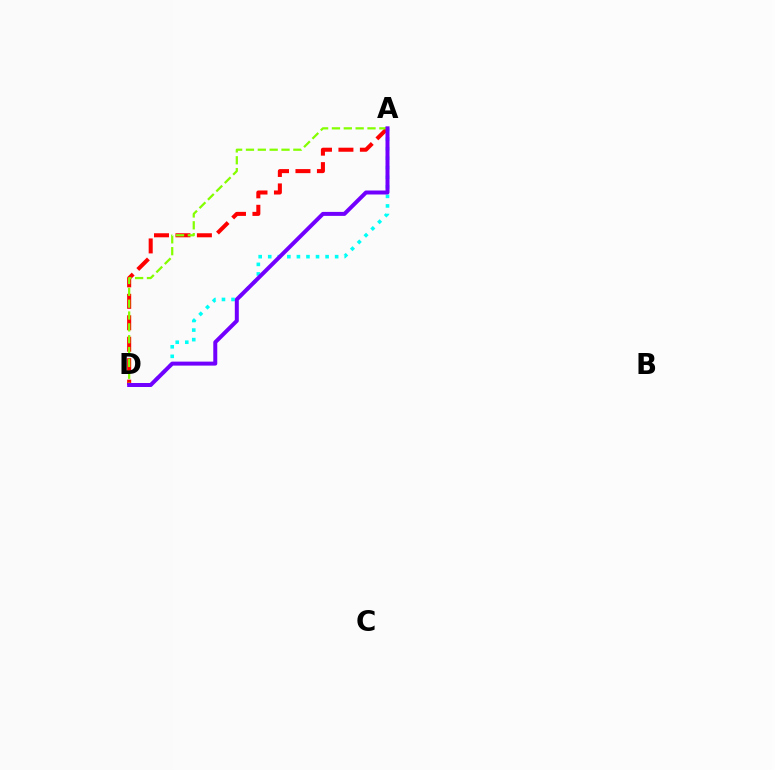{('A', 'D'): [{'color': '#00fff6', 'line_style': 'dotted', 'thickness': 2.6}, {'color': '#ff0000', 'line_style': 'dashed', 'thickness': 2.91}, {'color': '#84ff00', 'line_style': 'dashed', 'thickness': 1.61}, {'color': '#7200ff', 'line_style': 'solid', 'thickness': 2.87}]}